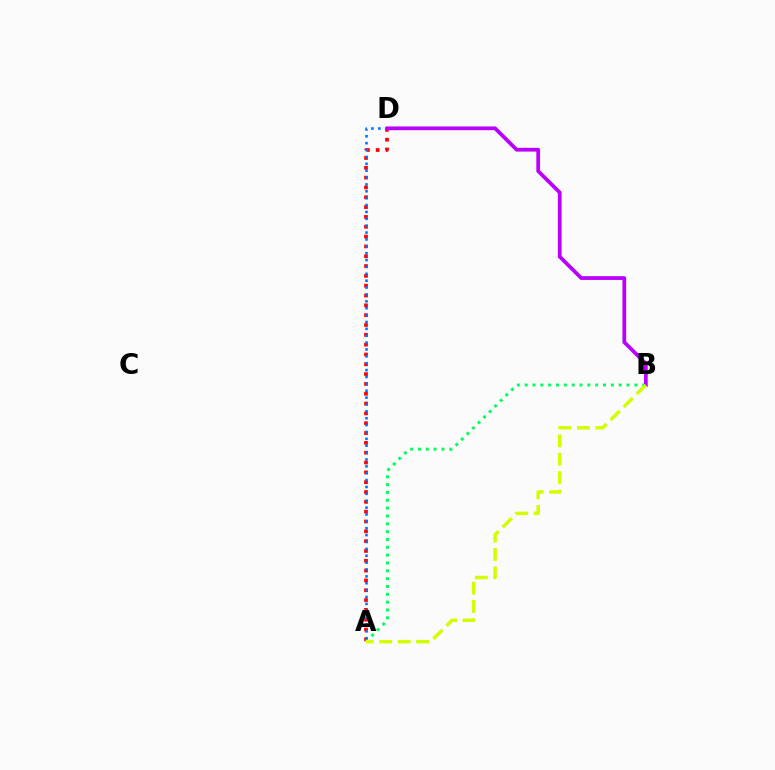{('A', 'D'): [{'color': '#ff0000', 'line_style': 'dotted', 'thickness': 2.67}, {'color': '#0074ff', 'line_style': 'dotted', 'thickness': 1.87}], ('A', 'B'): [{'color': '#00ff5c', 'line_style': 'dotted', 'thickness': 2.13}, {'color': '#d1ff00', 'line_style': 'dashed', 'thickness': 2.5}], ('B', 'D'): [{'color': '#b900ff', 'line_style': 'solid', 'thickness': 2.71}]}